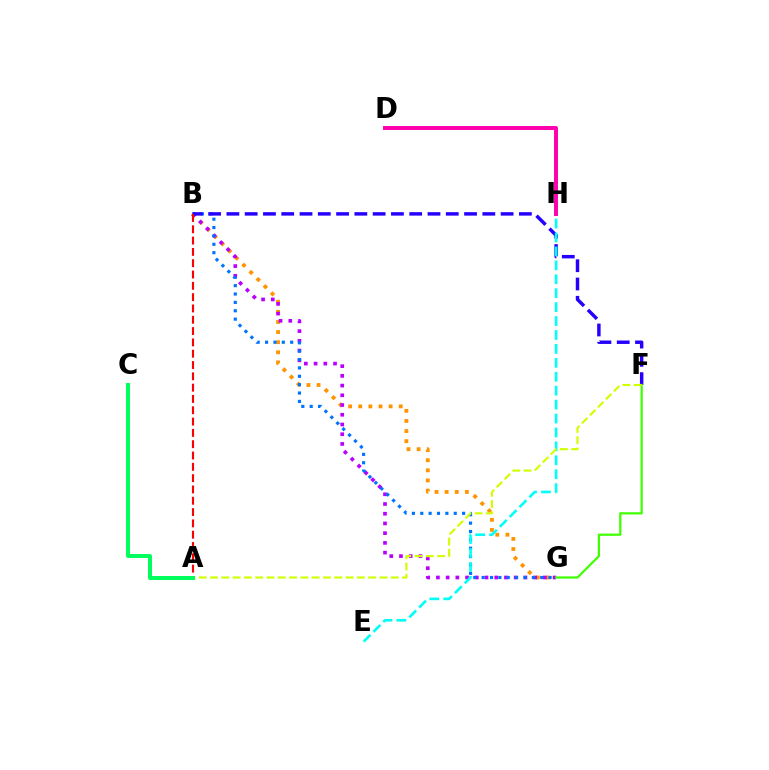{('B', 'G'): [{'color': '#ff9400', 'line_style': 'dotted', 'thickness': 2.75}, {'color': '#b900ff', 'line_style': 'dotted', 'thickness': 2.64}, {'color': '#0074ff', 'line_style': 'dotted', 'thickness': 2.27}], ('B', 'F'): [{'color': '#2500ff', 'line_style': 'dashed', 'thickness': 2.48}], ('A', 'B'): [{'color': '#ff0000', 'line_style': 'dashed', 'thickness': 1.54}], ('E', 'H'): [{'color': '#00fff6', 'line_style': 'dashed', 'thickness': 1.89}], ('F', 'G'): [{'color': '#3dff00', 'line_style': 'solid', 'thickness': 1.59}], ('A', 'F'): [{'color': '#d1ff00', 'line_style': 'dashed', 'thickness': 1.53}], ('D', 'H'): [{'color': '#ff00ac', 'line_style': 'solid', 'thickness': 2.84}], ('A', 'C'): [{'color': '#00ff5c', 'line_style': 'solid', 'thickness': 2.86}]}